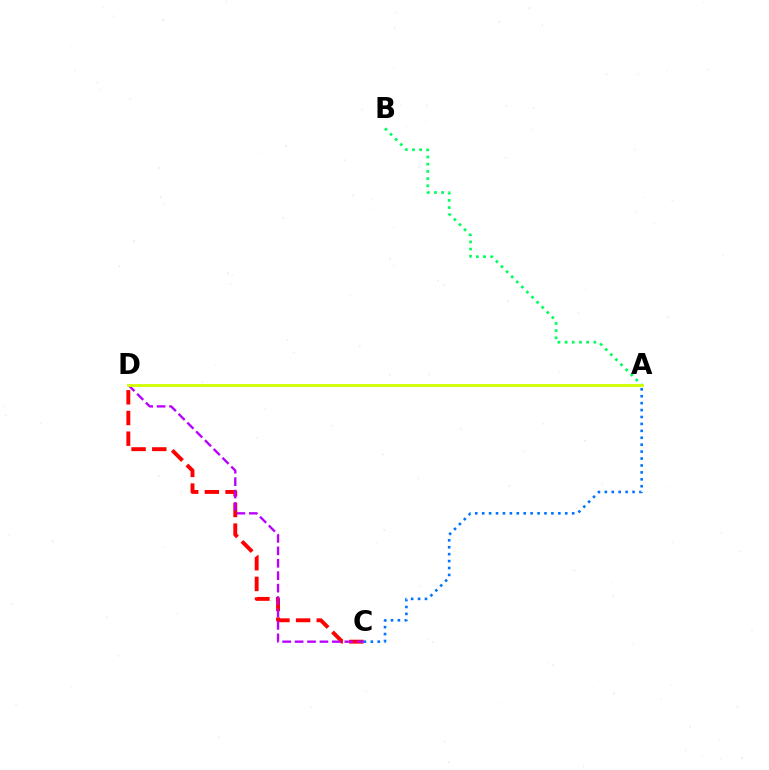{('C', 'D'): [{'color': '#ff0000', 'line_style': 'dashed', 'thickness': 2.81}, {'color': '#b900ff', 'line_style': 'dashed', 'thickness': 1.69}], ('A', 'B'): [{'color': '#00ff5c', 'line_style': 'dotted', 'thickness': 1.95}], ('A', 'C'): [{'color': '#0074ff', 'line_style': 'dotted', 'thickness': 1.88}], ('A', 'D'): [{'color': '#d1ff00', 'line_style': 'solid', 'thickness': 2.05}]}